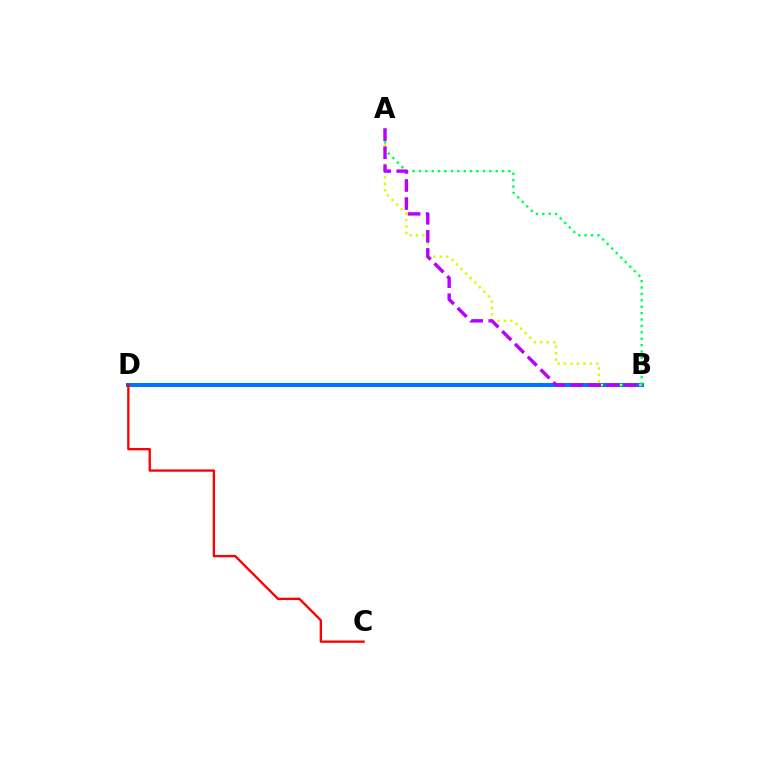{('B', 'D'): [{'color': '#0074ff', 'line_style': 'solid', 'thickness': 2.92}], ('A', 'B'): [{'color': '#d1ff00', 'line_style': 'dotted', 'thickness': 1.75}, {'color': '#00ff5c', 'line_style': 'dotted', 'thickness': 1.74}, {'color': '#b900ff', 'line_style': 'dashed', 'thickness': 2.45}], ('C', 'D'): [{'color': '#ff0000', 'line_style': 'solid', 'thickness': 1.68}]}